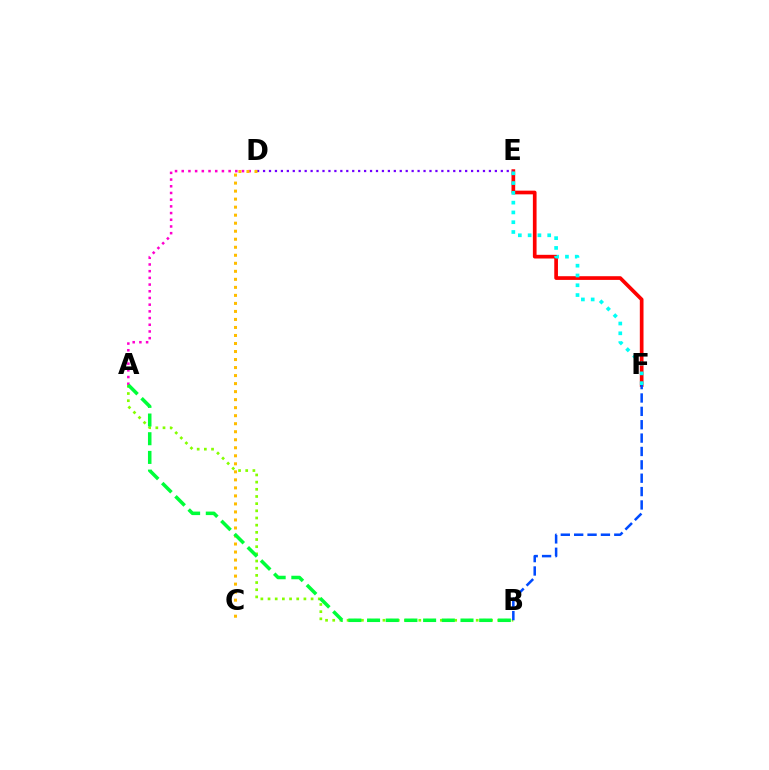{('E', 'F'): [{'color': '#ff0000', 'line_style': 'solid', 'thickness': 2.66}, {'color': '#00fff6', 'line_style': 'dotted', 'thickness': 2.66}], ('A', 'D'): [{'color': '#ff00cf', 'line_style': 'dotted', 'thickness': 1.82}], ('D', 'E'): [{'color': '#7200ff', 'line_style': 'dotted', 'thickness': 1.61}], ('A', 'B'): [{'color': '#84ff00', 'line_style': 'dotted', 'thickness': 1.95}, {'color': '#00ff39', 'line_style': 'dashed', 'thickness': 2.54}], ('C', 'D'): [{'color': '#ffbd00', 'line_style': 'dotted', 'thickness': 2.18}], ('B', 'F'): [{'color': '#004bff', 'line_style': 'dashed', 'thickness': 1.82}]}